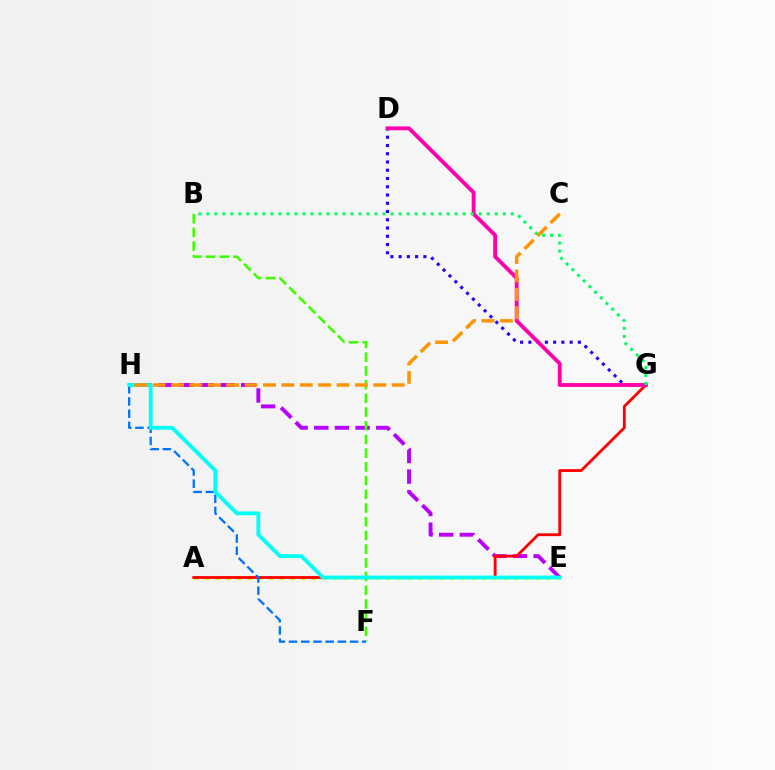{('A', 'E'): [{'color': '#d1ff00', 'line_style': 'dotted', 'thickness': 2.9}], ('E', 'H'): [{'color': '#b900ff', 'line_style': 'dashed', 'thickness': 2.81}, {'color': '#00fff6', 'line_style': 'solid', 'thickness': 2.75}], ('D', 'G'): [{'color': '#2500ff', 'line_style': 'dotted', 'thickness': 2.24}, {'color': '#ff00ac', 'line_style': 'solid', 'thickness': 2.77}], ('A', 'G'): [{'color': '#ff0000', 'line_style': 'solid', 'thickness': 2.03}], ('B', 'F'): [{'color': '#3dff00', 'line_style': 'dashed', 'thickness': 1.86}], ('F', 'H'): [{'color': '#0074ff', 'line_style': 'dashed', 'thickness': 1.66}], ('B', 'G'): [{'color': '#00ff5c', 'line_style': 'dotted', 'thickness': 2.18}], ('C', 'H'): [{'color': '#ff9400', 'line_style': 'dashed', 'thickness': 2.5}]}